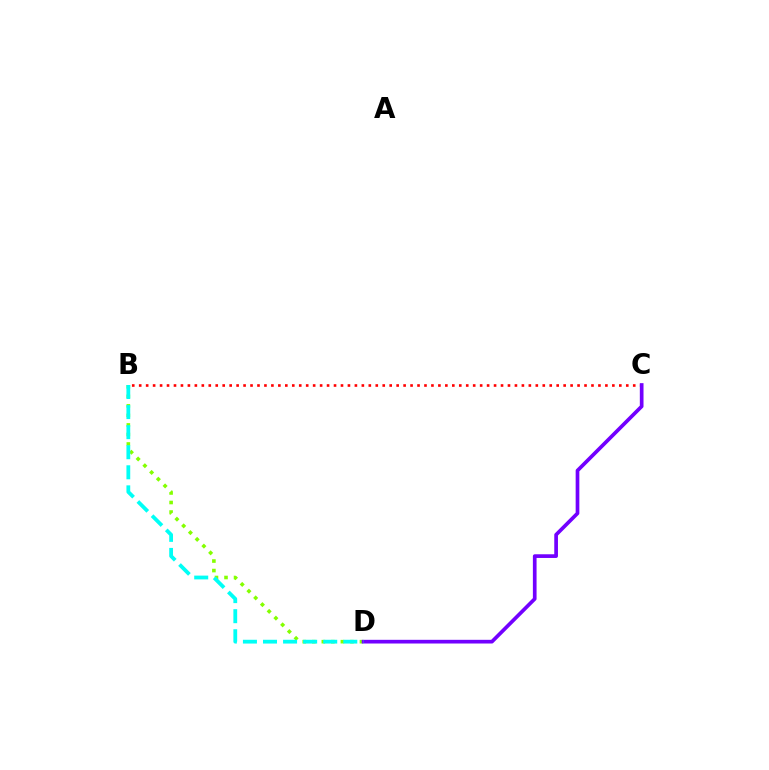{('B', 'D'): [{'color': '#84ff00', 'line_style': 'dotted', 'thickness': 2.59}, {'color': '#00fff6', 'line_style': 'dashed', 'thickness': 2.73}], ('B', 'C'): [{'color': '#ff0000', 'line_style': 'dotted', 'thickness': 1.89}], ('C', 'D'): [{'color': '#7200ff', 'line_style': 'solid', 'thickness': 2.66}]}